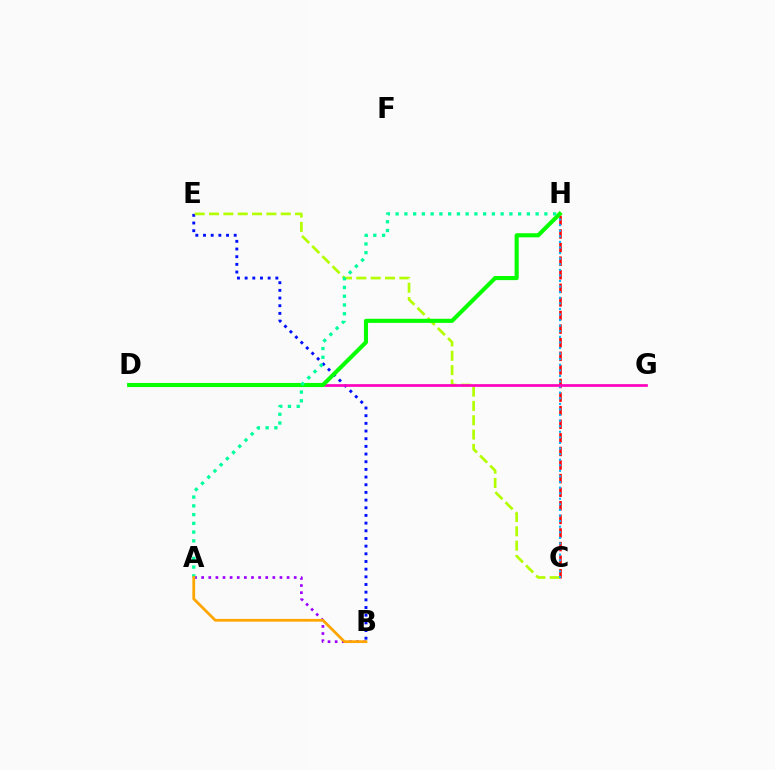{('C', 'H'): [{'color': '#ff0000', 'line_style': 'dashed', 'thickness': 1.85}, {'color': '#00b5ff', 'line_style': 'dotted', 'thickness': 1.52}], ('B', 'E'): [{'color': '#0010ff', 'line_style': 'dotted', 'thickness': 2.08}], ('C', 'E'): [{'color': '#b3ff00', 'line_style': 'dashed', 'thickness': 1.95}], ('D', 'G'): [{'color': '#ff00bd', 'line_style': 'solid', 'thickness': 1.94}], ('D', 'H'): [{'color': '#08ff00', 'line_style': 'solid', 'thickness': 2.95}], ('A', 'B'): [{'color': '#9b00ff', 'line_style': 'dotted', 'thickness': 1.93}, {'color': '#ffa500', 'line_style': 'solid', 'thickness': 1.99}], ('A', 'H'): [{'color': '#00ff9d', 'line_style': 'dotted', 'thickness': 2.38}]}